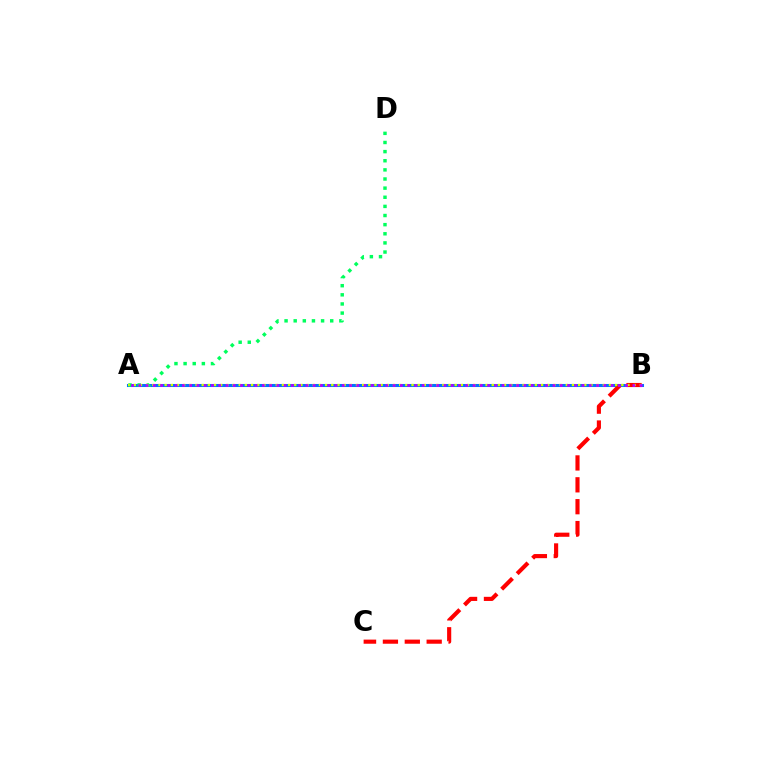{('A', 'B'): [{'color': '#0074ff', 'line_style': 'solid', 'thickness': 2.2}, {'color': '#d1ff00', 'line_style': 'dotted', 'thickness': 1.68}, {'color': '#b900ff', 'line_style': 'dotted', 'thickness': 1.97}], ('B', 'C'): [{'color': '#ff0000', 'line_style': 'dashed', 'thickness': 2.97}], ('A', 'D'): [{'color': '#00ff5c', 'line_style': 'dotted', 'thickness': 2.48}]}